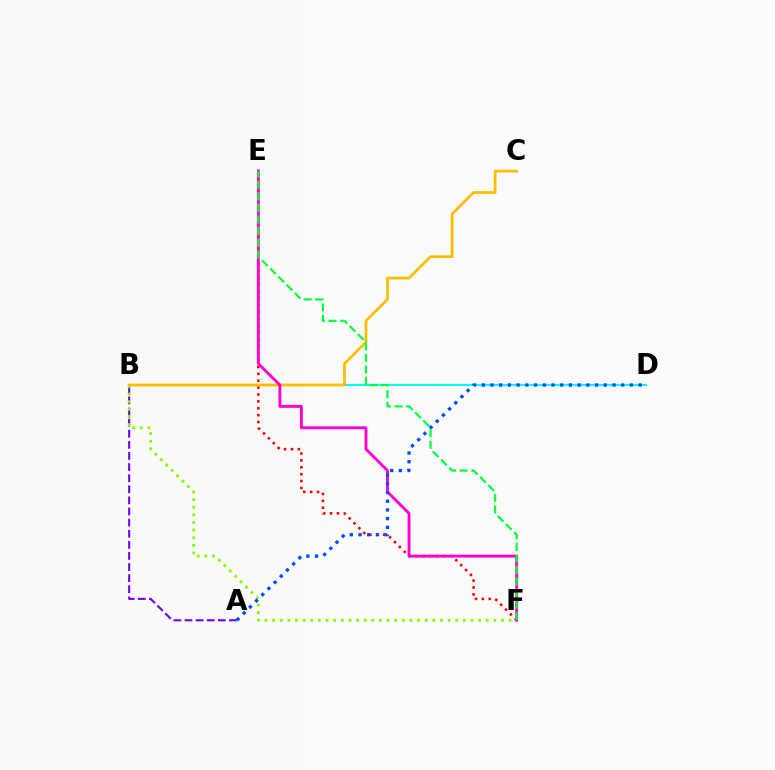{('A', 'B'): [{'color': '#7200ff', 'line_style': 'dashed', 'thickness': 1.51}], ('B', 'D'): [{'color': '#00fff6', 'line_style': 'solid', 'thickness': 1.5}], ('B', 'F'): [{'color': '#84ff00', 'line_style': 'dotted', 'thickness': 2.07}], ('E', 'F'): [{'color': '#ff0000', 'line_style': 'dotted', 'thickness': 1.87}, {'color': '#ff00cf', 'line_style': 'solid', 'thickness': 2.08}, {'color': '#00ff39', 'line_style': 'dashed', 'thickness': 1.57}], ('B', 'C'): [{'color': '#ffbd00', 'line_style': 'solid', 'thickness': 1.98}], ('A', 'D'): [{'color': '#004bff', 'line_style': 'dotted', 'thickness': 2.37}]}